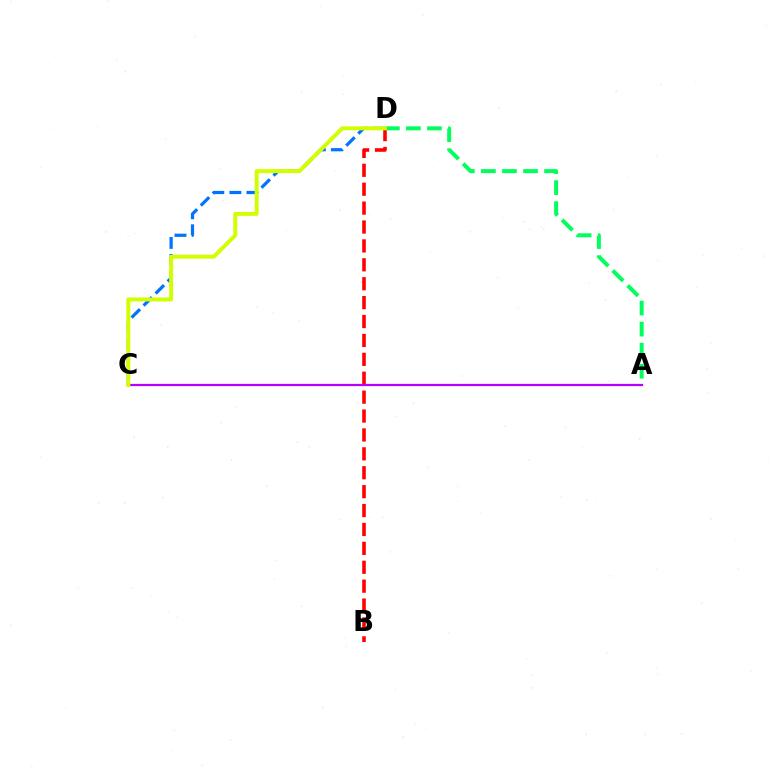{('A', 'D'): [{'color': '#00ff5c', 'line_style': 'dashed', 'thickness': 2.86}], ('C', 'D'): [{'color': '#0074ff', 'line_style': 'dashed', 'thickness': 2.31}, {'color': '#d1ff00', 'line_style': 'solid', 'thickness': 2.84}], ('B', 'D'): [{'color': '#ff0000', 'line_style': 'dashed', 'thickness': 2.57}], ('A', 'C'): [{'color': '#b900ff', 'line_style': 'solid', 'thickness': 1.62}]}